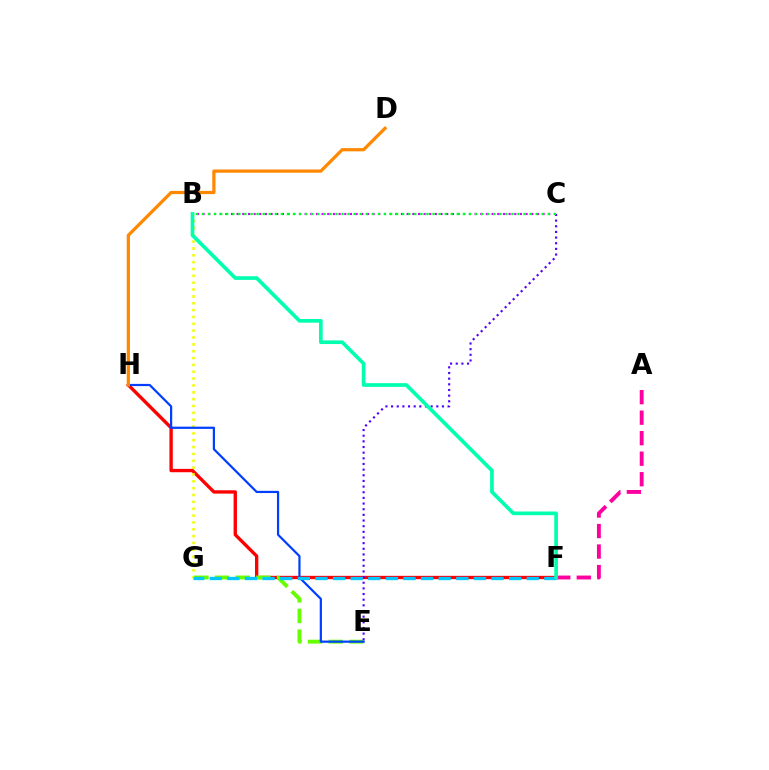{('F', 'H'): [{'color': '#ff0000', 'line_style': 'solid', 'thickness': 2.41}], ('B', 'G'): [{'color': '#eeff00', 'line_style': 'dotted', 'thickness': 1.86}], ('B', 'C'): [{'color': '#d600ff', 'line_style': 'dotted', 'thickness': 1.54}, {'color': '#00ff27', 'line_style': 'dotted', 'thickness': 1.65}], ('A', 'F'): [{'color': '#ff00a0', 'line_style': 'dashed', 'thickness': 2.79}], ('E', 'G'): [{'color': '#66ff00', 'line_style': 'dashed', 'thickness': 2.81}], ('C', 'E'): [{'color': '#4f00ff', 'line_style': 'dotted', 'thickness': 1.54}], ('E', 'H'): [{'color': '#003fff', 'line_style': 'solid', 'thickness': 1.6}], ('F', 'G'): [{'color': '#00c7ff', 'line_style': 'dashed', 'thickness': 2.39}], ('B', 'F'): [{'color': '#00ffaf', 'line_style': 'solid', 'thickness': 2.65}], ('D', 'H'): [{'color': '#ff8800', 'line_style': 'solid', 'thickness': 2.33}]}